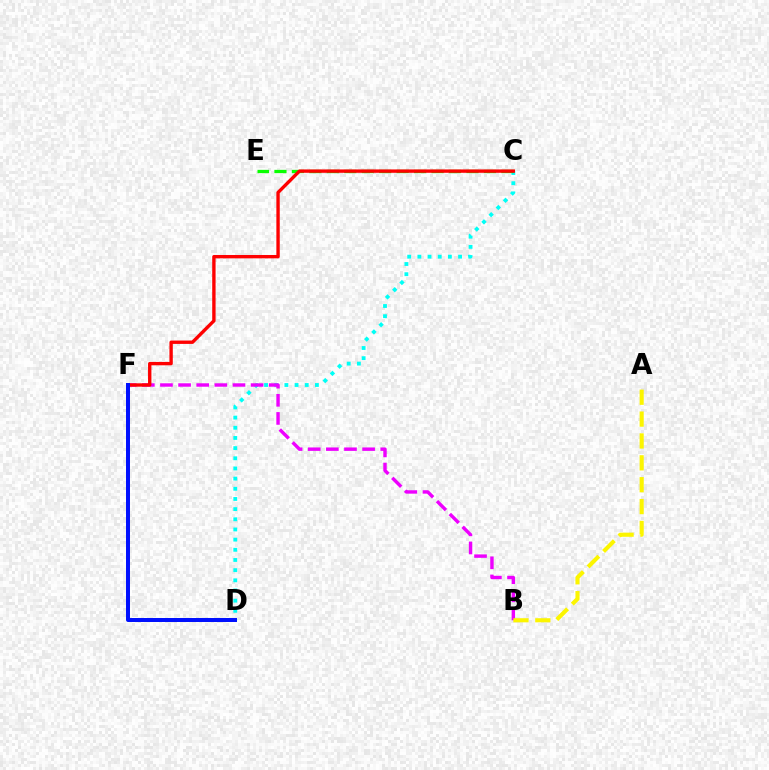{('C', 'D'): [{'color': '#00fff6', 'line_style': 'dotted', 'thickness': 2.76}], ('B', 'F'): [{'color': '#ee00ff', 'line_style': 'dashed', 'thickness': 2.46}], ('C', 'E'): [{'color': '#08ff00', 'line_style': 'dashed', 'thickness': 2.37}], ('A', 'B'): [{'color': '#fcf500', 'line_style': 'dashed', 'thickness': 2.97}], ('C', 'F'): [{'color': '#ff0000', 'line_style': 'solid', 'thickness': 2.42}], ('D', 'F'): [{'color': '#0010ff', 'line_style': 'solid', 'thickness': 2.87}]}